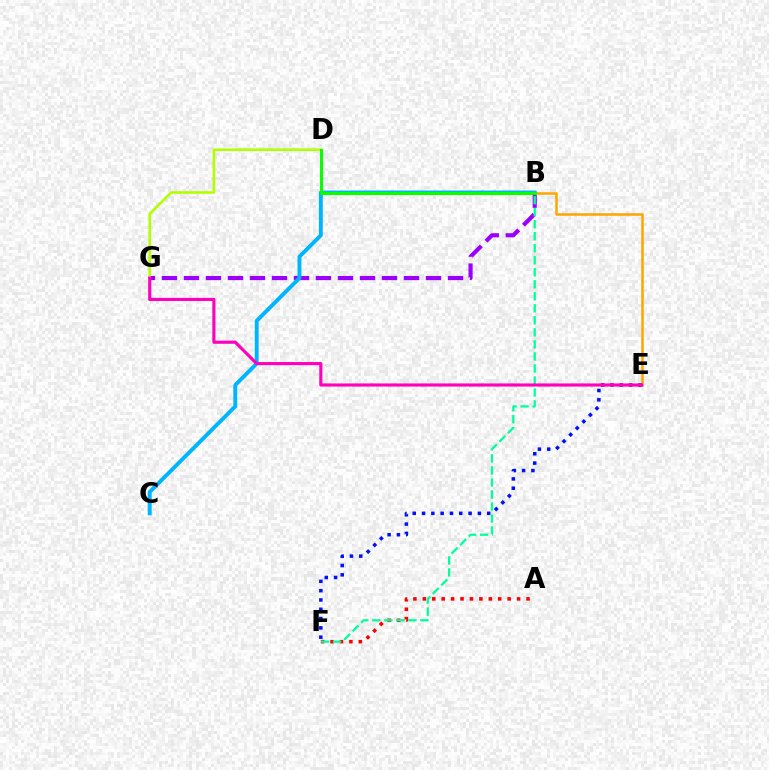{('B', 'G'): [{'color': '#9b00ff', 'line_style': 'dashed', 'thickness': 2.99}], ('B', 'E'): [{'color': '#ffa500', 'line_style': 'solid', 'thickness': 1.81}], ('B', 'C'): [{'color': '#00b5ff', 'line_style': 'solid', 'thickness': 2.81}], ('A', 'F'): [{'color': '#ff0000', 'line_style': 'dotted', 'thickness': 2.56}], ('D', 'G'): [{'color': '#b3ff00', 'line_style': 'solid', 'thickness': 1.89}], ('E', 'F'): [{'color': '#0010ff', 'line_style': 'dotted', 'thickness': 2.53}], ('B', 'D'): [{'color': '#08ff00', 'line_style': 'solid', 'thickness': 2.2}], ('B', 'F'): [{'color': '#00ff9d', 'line_style': 'dashed', 'thickness': 1.63}], ('E', 'G'): [{'color': '#ff00bd', 'line_style': 'solid', 'thickness': 2.26}]}